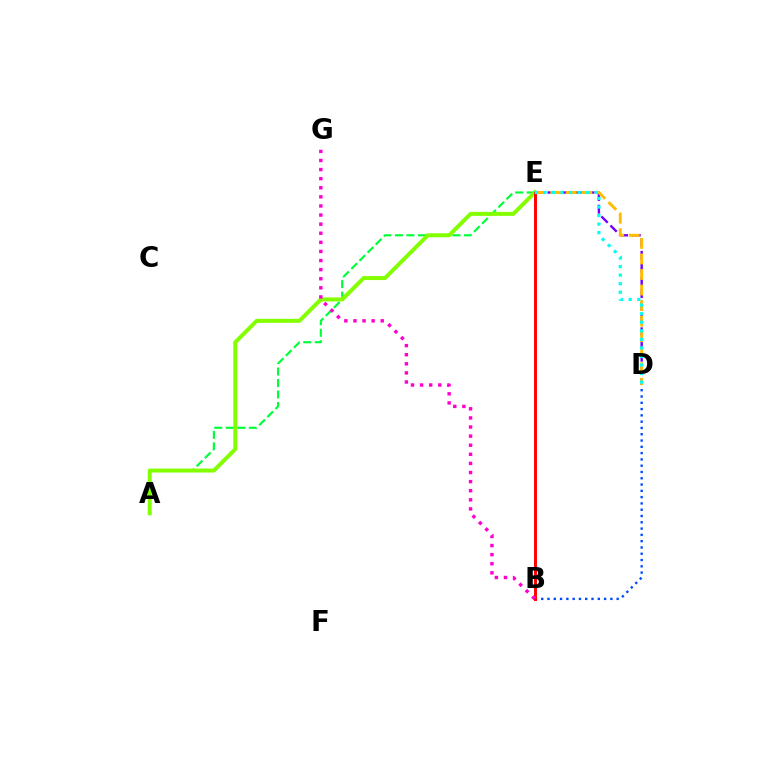{('A', 'E'): [{'color': '#00ff39', 'line_style': 'dashed', 'thickness': 1.56}, {'color': '#84ff00', 'line_style': 'solid', 'thickness': 2.87}], ('B', 'D'): [{'color': '#004bff', 'line_style': 'dotted', 'thickness': 1.71}], ('D', 'E'): [{'color': '#7200ff', 'line_style': 'dashed', 'thickness': 1.73}, {'color': '#ffbd00', 'line_style': 'dashed', 'thickness': 2.11}, {'color': '#00fff6', 'line_style': 'dotted', 'thickness': 2.33}], ('B', 'E'): [{'color': '#ff0000', 'line_style': 'solid', 'thickness': 2.12}], ('B', 'G'): [{'color': '#ff00cf', 'line_style': 'dotted', 'thickness': 2.47}]}